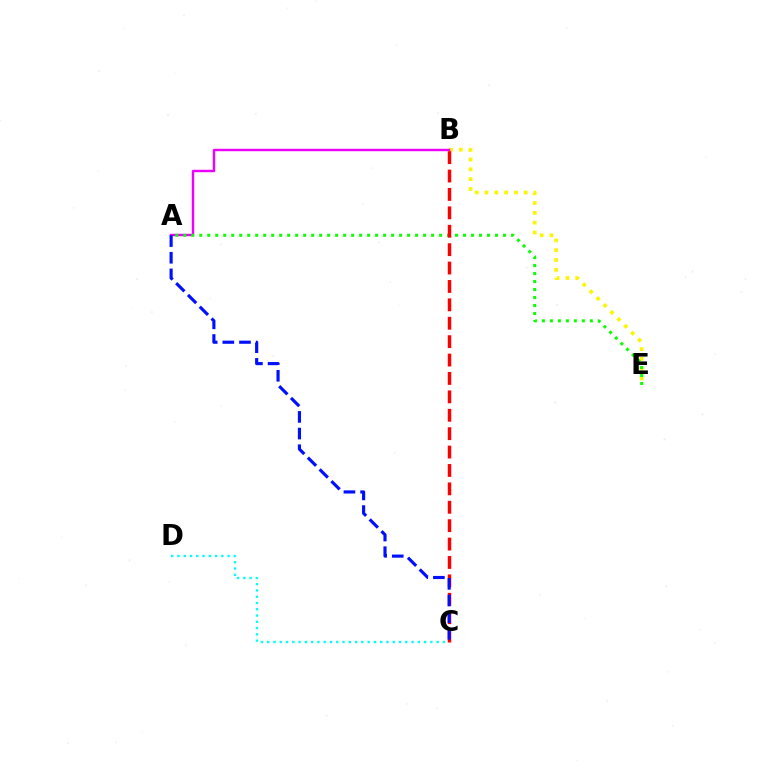{('B', 'E'): [{'color': '#fcf500', 'line_style': 'dotted', 'thickness': 2.66}], ('A', 'B'): [{'color': '#ee00ff', 'line_style': 'solid', 'thickness': 1.75}], ('A', 'E'): [{'color': '#08ff00', 'line_style': 'dotted', 'thickness': 2.17}], ('B', 'C'): [{'color': '#ff0000', 'line_style': 'dashed', 'thickness': 2.5}], ('C', 'D'): [{'color': '#00fff6', 'line_style': 'dotted', 'thickness': 1.71}], ('A', 'C'): [{'color': '#0010ff', 'line_style': 'dashed', 'thickness': 2.26}]}